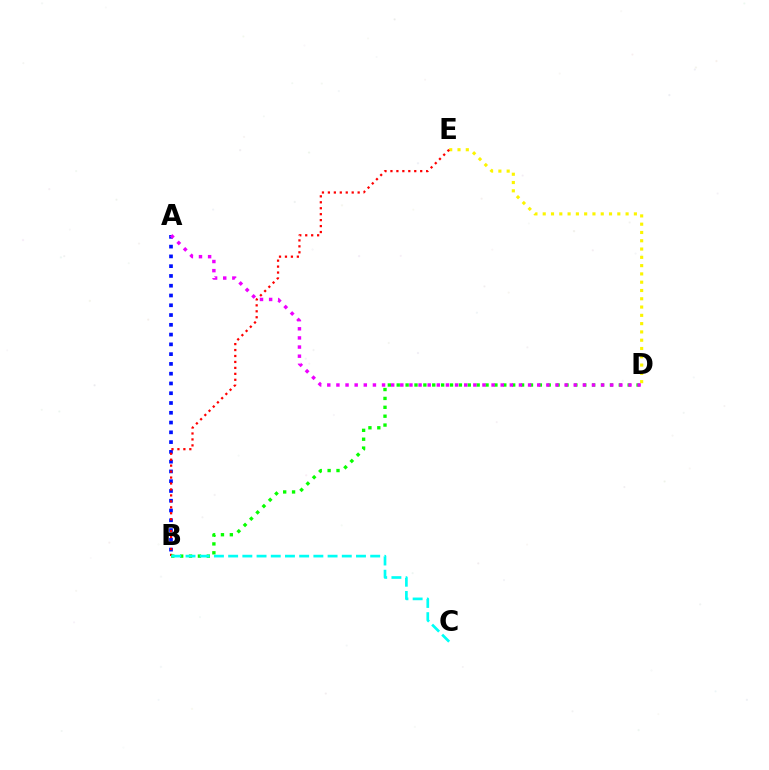{('D', 'E'): [{'color': '#fcf500', 'line_style': 'dotted', 'thickness': 2.25}], ('A', 'B'): [{'color': '#0010ff', 'line_style': 'dotted', 'thickness': 2.66}], ('B', 'E'): [{'color': '#ff0000', 'line_style': 'dotted', 'thickness': 1.62}], ('B', 'D'): [{'color': '#08ff00', 'line_style': 'dotted', 'thickness': 2.41}], ('A', 'D'): [{'color': '#ee00ff', 'line_style': 'dotted', 'thickness': 2.48}], ('B', 'C'): [{'color': '#00fff6', 'line_style': 'dashed', 'thickness': 1.93}]}